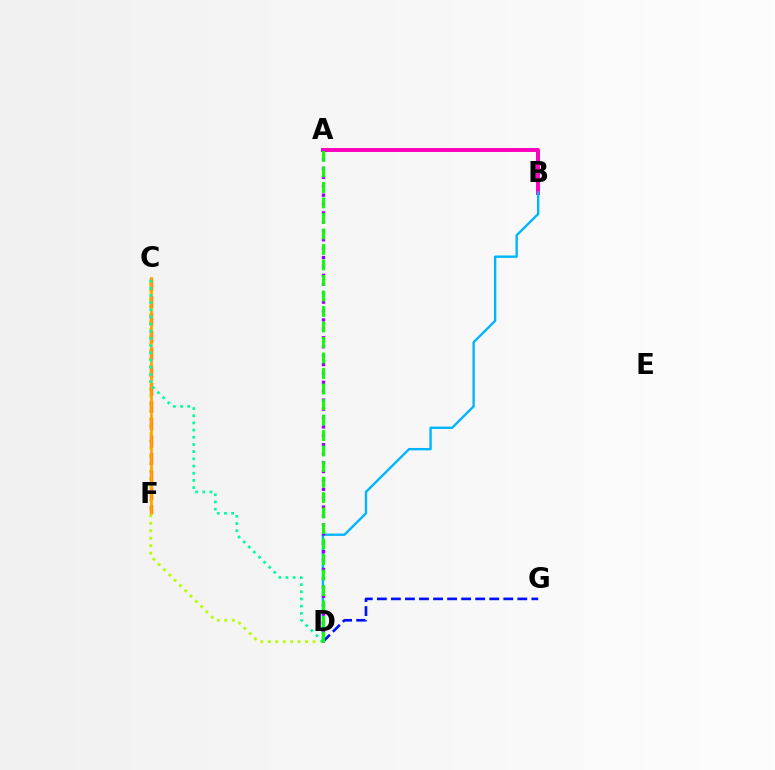{('A', 'B'): [{'color': '#ff00bd', 'line_style': 'solid', 'thickness': 2.85}], ('D', 'G'): [{'color': '#0010ff', 'line_style': 'dashed', 'thickness': 1.91}], ('C', 'D'): [{'color': '#b3ff00', 'line_style': 'dotted', 'thickness': 2.03}, {'color': '#00ff9d', 'line_style': 'dotted', 'thickness': 1.95}], ('B', 'D'): [{'color': '#00b5ff', 'line_style': 'solid', 'thickness': 1.71}], ('C', 'F'): [{'color': '#ff0000', 'line_style': 'dashed', 'thickness': 2.37}, {'color': '#ffa500', 'line_style': 'solid', 'thickness': 2.0}], ('A', 'D'): [{'color': '#9b00ff', 'line_style': 'dotted', 'thickness': 2.42}, {'color': '#08ff00', 'line_style': 'dashed', 'thickness': 2.11}]}